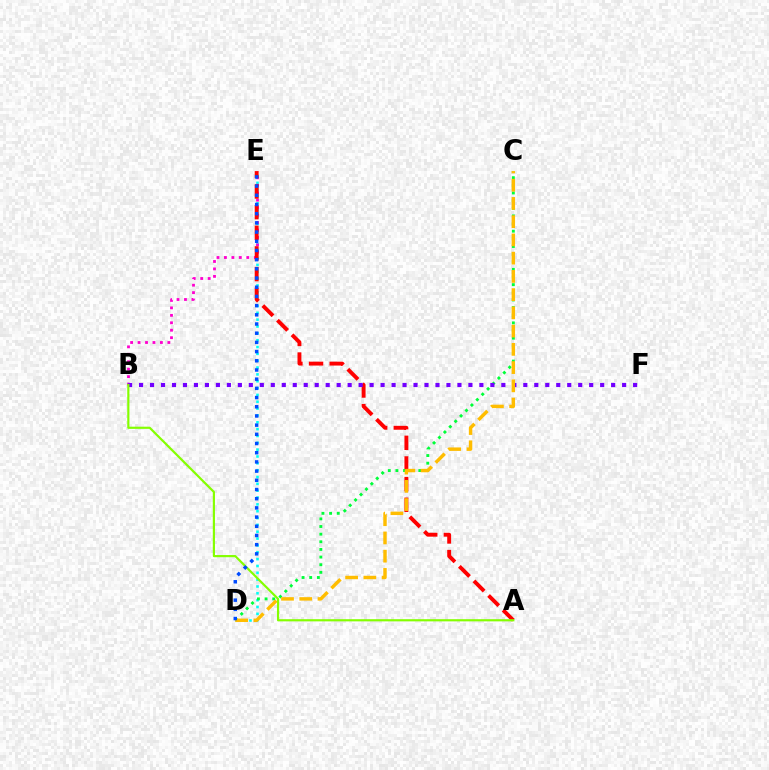{('D', 'E'): [{'color': '#00fff6', 'line_style': 'dotted', 'thickness': 1.86}, {'color': '#004bff', 'line_style': 'dotted', 'thickness': 2.5}], ('B', 'E'): [{'color': '#ff00cf', 'line_style': 'dotted', 'thickness': 2.02}], ('A', 'E'): [{'color': '#ff0000', 'line_style': 'dashed', 'thickness': 2.8}], ('C', 'D'): [{'color': '#00ff39', 'line_style': 'dotted', 'thickness': 2.08}, {'color': '#ffbd00', 'line_style': 'dashed', 'thickness': 2.48}], ('B', 'F'): [{'color': '#7200ff', 'line_style': 'dotted', 'thickness': 2.98}], ('A', 'B'): [{'color': '#84ff00', 'line_style': 'solid', 'thickness': 1.56}]}